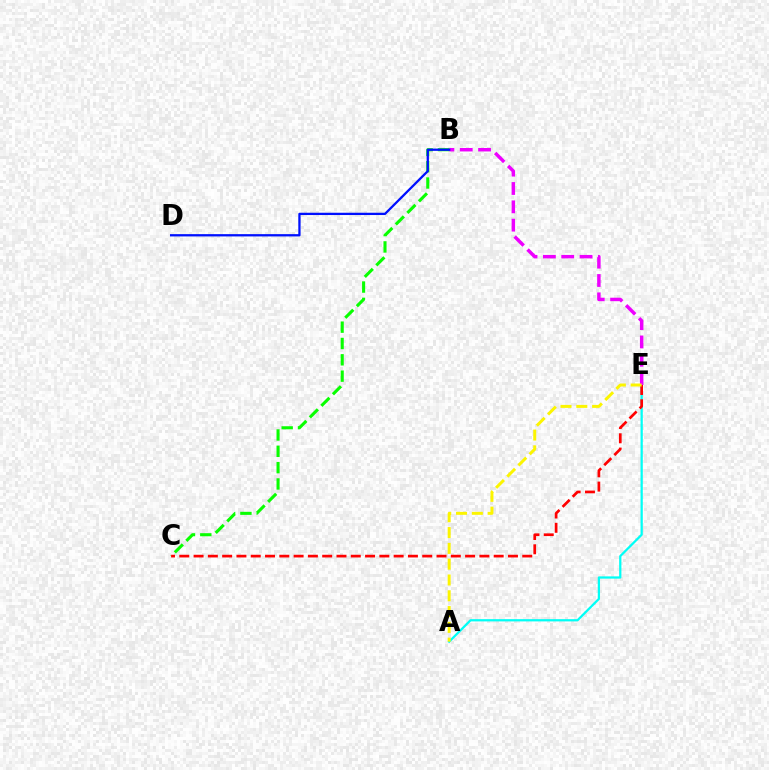{('A', 'E'): [{'color': '#00fff6', 'line_style': 'solid', 'thickness': 1.62}, {'color': '#fcf500', 'line_style': 'dashed', 'thickness': 2.15}], ('B', 'E'): [{'color': '#ee00ff', 'line_style': 'dashed', 'thickness': 2.49}], ('B', 'C'): [{'color': '#08ff00', 'line_style': 'dashed', 'thickness': 2.22}], ('C', 'E'): [{'color': '#ff0000', 'line_style': 'dashed', 'thickness': 1.94}], ('B', 'D'): [{'color': '#0010ff', 'line_style': 'solid', 'thickness': 1.65}]}